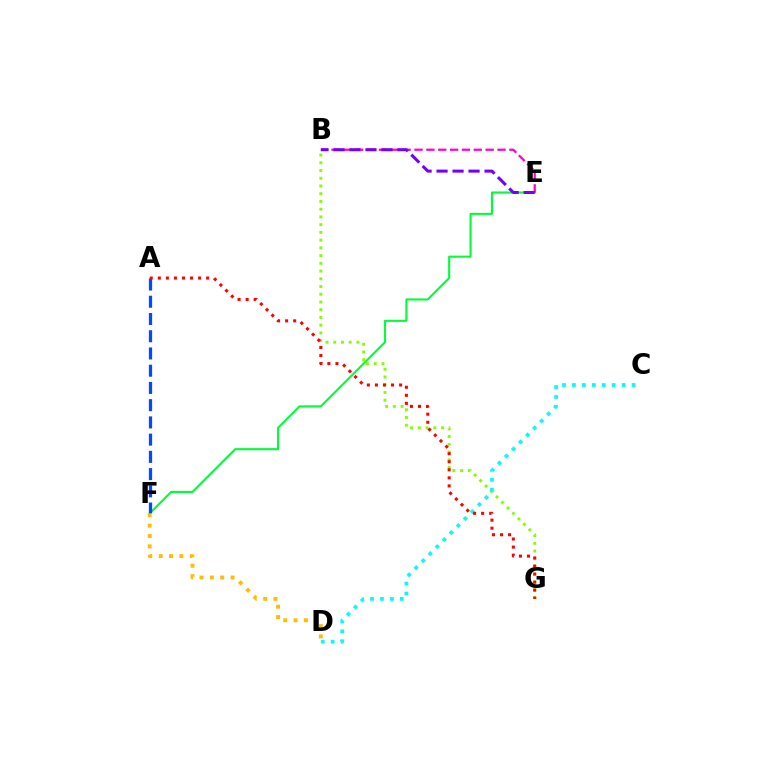{('B', 'G'): [{'color': '#84ff00', 'line_style': 'dotted', 'thickness': 2.1}], ('E', 'F'): [{'color': '#00ff39', 'line_style': 'solid', 'thickness': 1.52}], ('B', 'E'): [{'color': '#ff00cf', 'line_style': 'dashed', 'thickness': 1.61}, {'color': '#7200ff', 'line_style': 'dashed', 'thickness': 2.17}], ('C', 'D'): [{'color': '#00fff6', 'line_style': 'dotted', 'thickness': 2.7}], ('A', 'F'): [{'color': '#004bff', 'line_style': 'dashed', 'thickness': 2.34}], ('D', 'F'): [{'color': '#ffbd00', 'line_style': 'dotted', 'thickness': 2.81}], ('A', 'G'): [{'color': '#ff0000', 'line_style': 'dotted', 'thickness': 2.19}]}